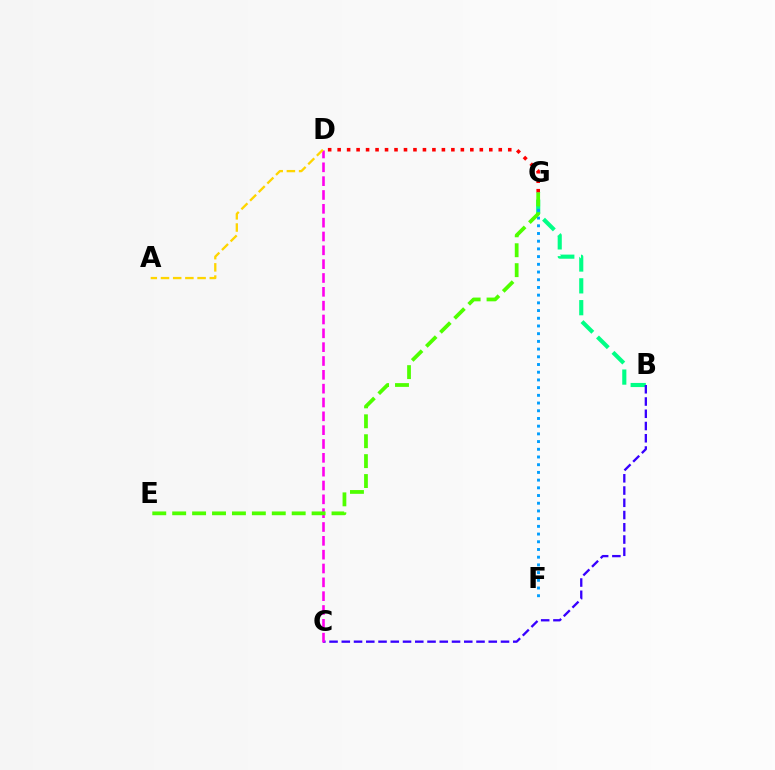{('B', 'G'): [{'color': '#00ff86', 'line_style': 'dashed', 'thickness': 2.97}], ('D', 'G'): [{'color': '#ff0000', 'line_style': 'dotted', 'thickness': 2.58}], ('B', 'C'): [{'color': '#3700ff', 'line_style': 'dashed', 'thickness': 1.66}], ('F', 'G'): [{'color': '#009eff', 'line_style': 'dotted', 'thickness': 2.09}], ('C', 'D'): [{'color': '#ff00ed', 'line_style': 'dashed', 'thickness': 1.88}], ('E', 'G'): [{'color': '#4fff00', 'line_style': 'dashed', 'thickness': 2.71}], ('A', 'D'): [{'color': '#ffd500', 'line_style': 'dashed', 'thickness': 1.66}]}